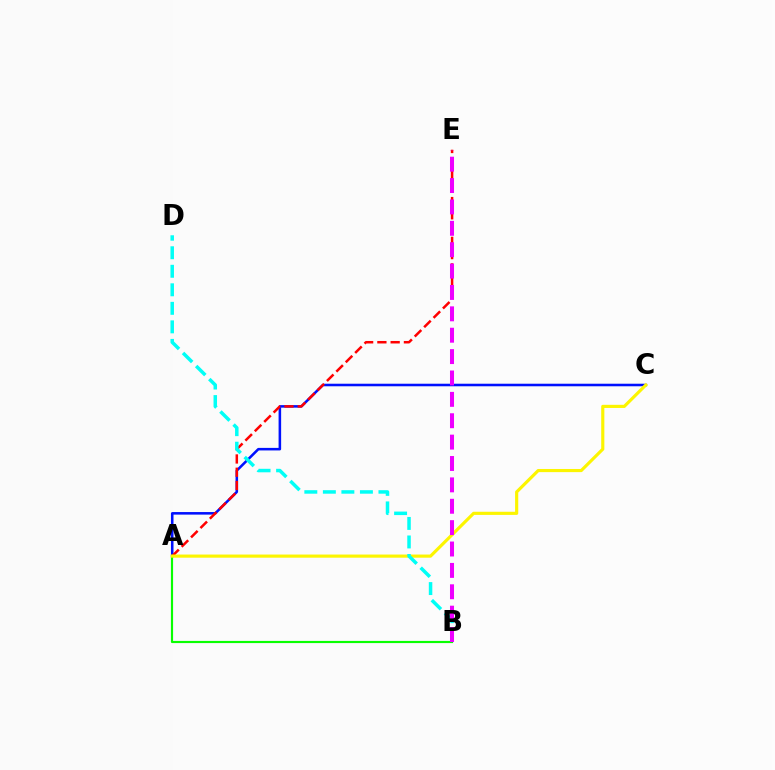{('A', 'C'): [{'color': '#0010ff', 'line_style': 'solid', 'thickness': 1.84}, {'color': '#fcf500', 'line_style': 'solid', 'thickness': 2.27}], ('A', 'E'): [{'color': '#ff0000', 'line_style': 'dashed', 'thickness': 1.8}], ('A', 'B'): [{'color': '#08ff00', 'line_style': 'solid', 'thickness': 1.56}], ('B', 'D'): [{'color': '#00fff6', 'line_style': 'dashed', 'thickness': 2.52}], ('B', 'E'): [{'color': '#ee00ff', 'line_style': 'dashed', 'thickness': 2.9}]}